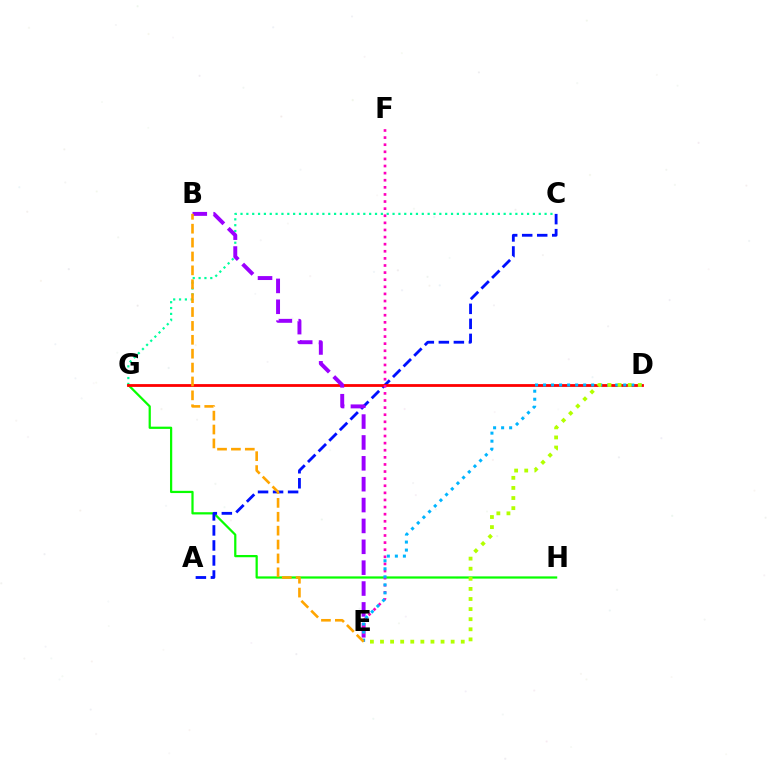{('C', 'G'): [{'color': '#00ff9d', 'line_style': 'dotted', 'thickness': 1.59}], ('G', 'H'): [{'color': '#08ff00', 'line_style': 'solid', 'thickness': 1.61}], ('A', 'C'): [{'color': '#0010ff', 'line_style': 'dashed', 'thickness': 2.04}], ('D', 'G'): [{'color': '#ff0000', 'line_style': 'solid', 'thickness': 2.02}], ('B', 'E'): [{'color': '#9b00ff', 'line_style': 'dashed', 'thickness': 2.84}, {'color': '#ffa500', 'line_style': 'dashed', 'thickness': 1.89}], ('E', 'F'): [{'color': '#ff00bd', 'line_style': 'dotted', 'thickness': 1.93}], ('D', 'E'): [{'color': '#00b5ff', 'line_style': 'dotted', 'thickness': 2.18}, {'color': '#b3ff00', 'line_style': 'dotted', 'thickness': 2.74}]}